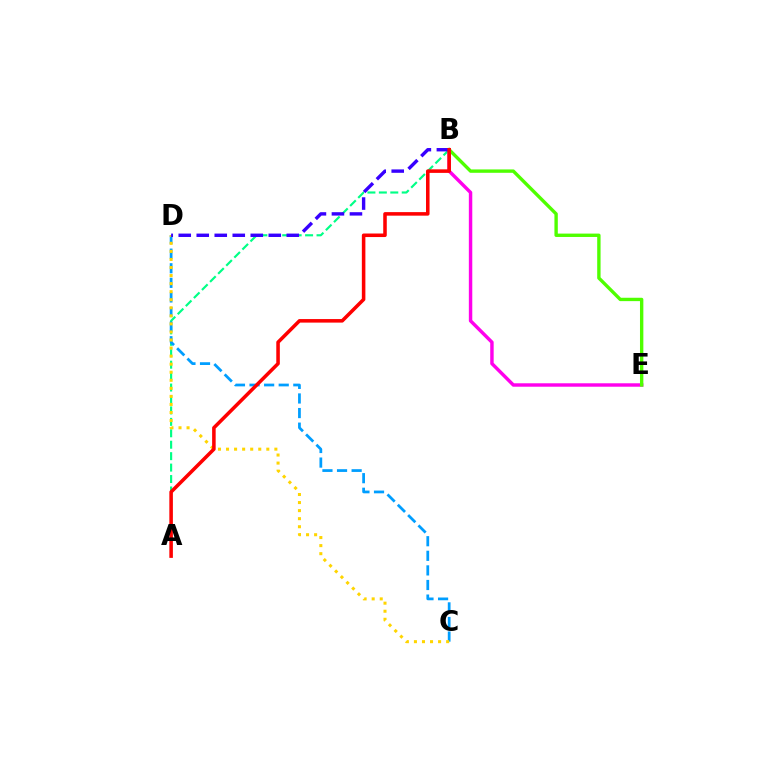{('A', 'B'): [{'color': '#00ff86', 'line_style': 'dashed', 'thickness': 1.55}, {'color': '#ff0000', 'line_style': 'solid', 'thickness': 2.55}], ('B', 'E'): [{'color': '#ff00ed', 'line_style': 'solid', 'thickness': 2.48}, {'color': '#4fff00', 'line_style': 'solid', 'thickness': 2.43}], ('C', 'D'): [{'color': '#009eff', 'line_style': 'dashed', 'thickness': 1.98}, {'color': '#ffd500', 'line_style': 'dotted', 'thickness': 2.19}], ('B', 'D'): [{'color': '#3700ff', 'line_style': 'dashed', 'thickness': 2.45}]}